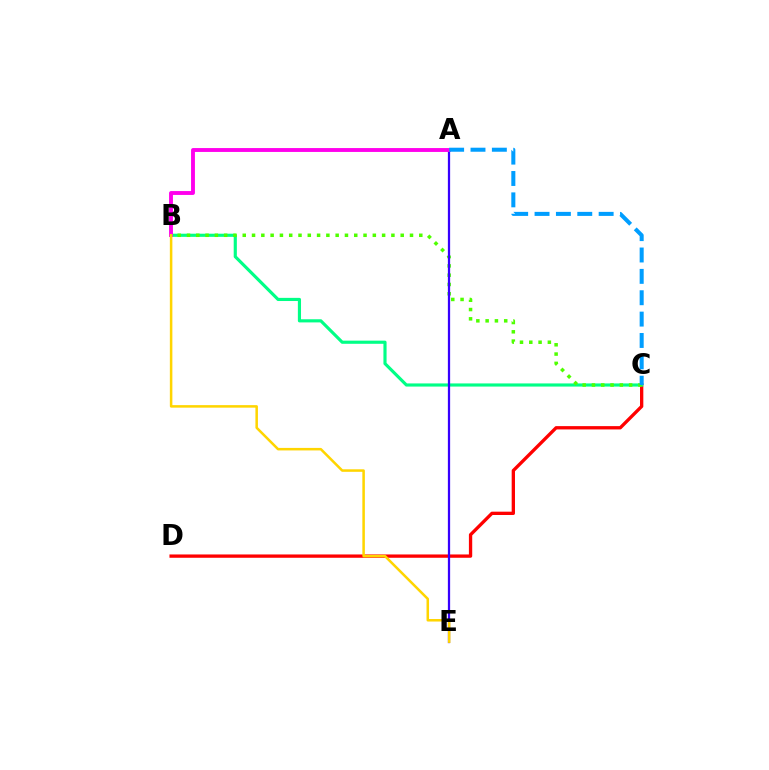{('C', 'D'): [{'color': '#ff0000', 'line_style': 'solid', 'thickness': 2.39}], ('B', 'C'): [{'color': '#00ff86', 'line_style': 'solid', 'thickness': 2.27}, {'color': '#4fff00', 'line_style': 'dotted', 'thickness': 2.52}], ('A', 'E'): [{'color': '#3700ff', 'line_style': 'solid', 'thickness': 1.63}], ('A', 'B'): [{'color': '#ff00ed', 'line_style': 'solid', 'thickness': 2.79}], ('A', 'C'): [{'color': '#009eff', 'line_style': 'dashed', 'thickness': 2.9}], ('B', 'E'): [{'color': '#ffd500', 'line_style': 'solid', 'thickness': 1.82}]}